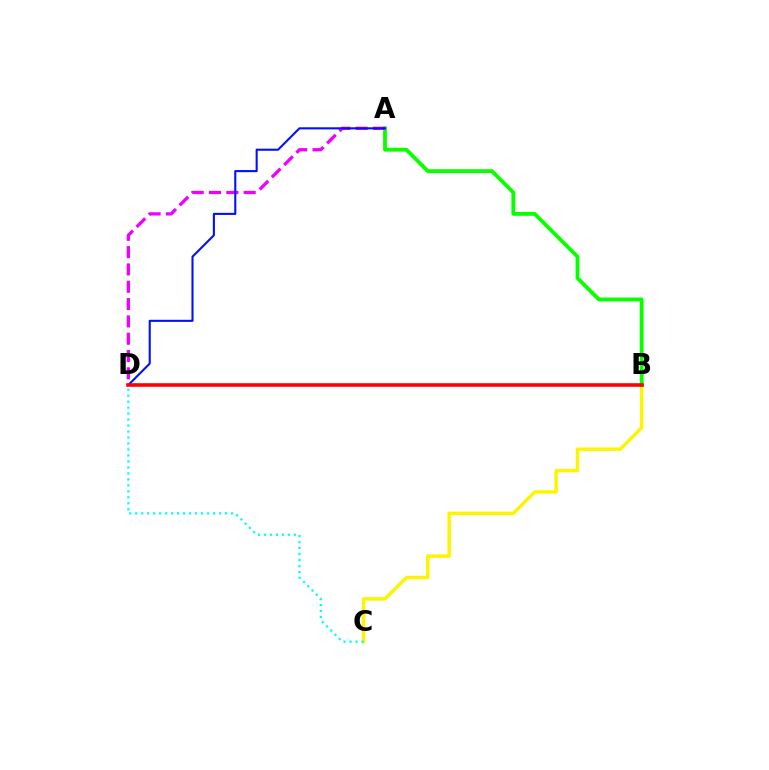{('B', 'C'): [{'color': '#fcf500', 'line_style': 'solid', 'thickness': 2.48}], ('A', 'B'): [{'color': '#08ff00', 'line_style': 'solid', 'thickness': 2.75}], ('A', 'D'): [{'color': '#ee00ff', 'line_style': 'dashed', 'thickness': 2.35}, {'color': '#0010ff', 'line_style': 'solid', 'thickness': 1.5}], ('C', 'D'): [{'color': '#00fff6', 'line_style': 'dotted', 'thickness': 1.62}], ('B', 'D'): [{'color': '#ff0000', 'line_style': 'solid', 'thickness': 2.59}]}